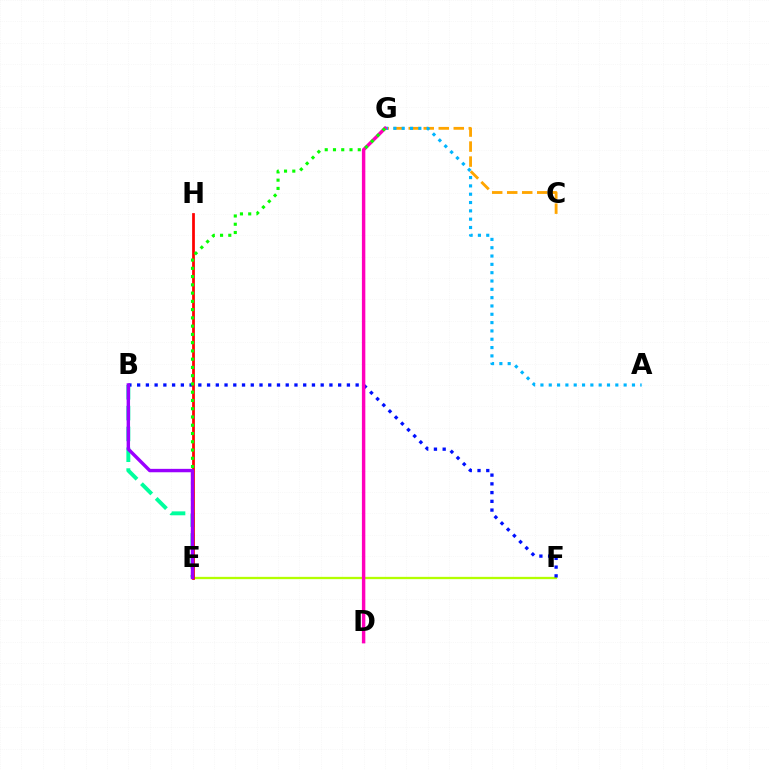{('B', 'E'): [{'color': '#00ff9d', 'line_style': 'dashed', 'thickness': 2.83}, {'color': '#9b00ff', 'line_style': 'solid', 'thickness': 2.45}], ('C', 'G'): [{'color': '#ffa500', 'line_style': 'dashed', 'thickness': 2.04}], ('A', 'G'): [{'color': '#00b5ff', 'line_style': 'dotted', 'thickness': 2.26}], ('E', 'F'): [{'color': '#b3ff00', 'line_style': 'solid', 'thickness': 1.65}], ('B', 'F'): [{'color': '#0010ff', 'line_style': 'dotted', 'thickness': 2.37}], ('E', 'H'): [{'color': '#ff0000', 'line_style': 'solid', 'thickness': 1.98}], ('D', 'G'): [{'color': '#ff00bd', 'line_style': 'solid', 'thickness': 2.46}], ('E', 'G'): [{'color': '#08ff00', 'line_style': 'dotted', 'thickness': 2.24}]}